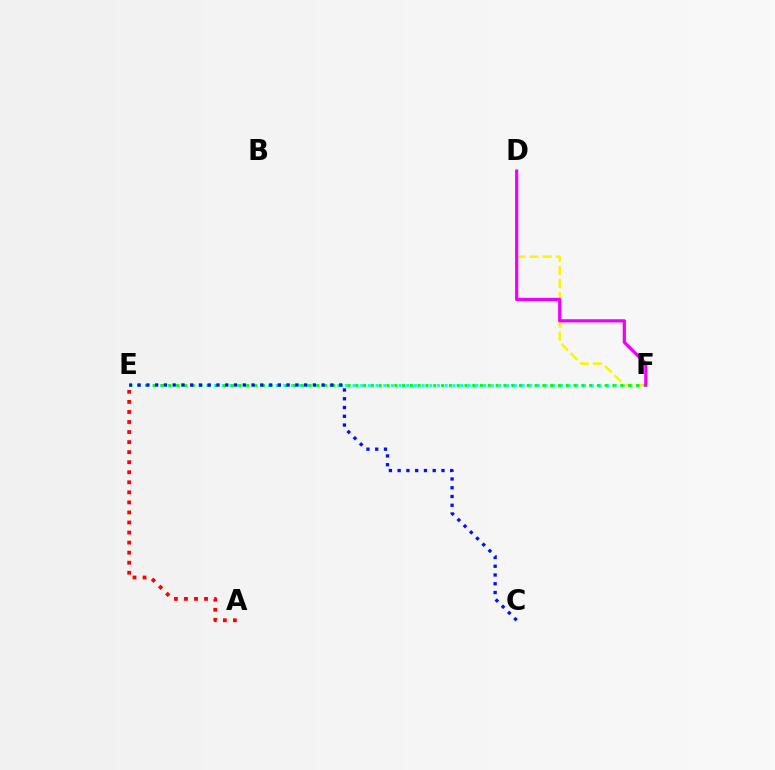{('D', 'F'): [{'color': '#fcf500', 'line_style': 'dashed', 'thickness': 1.79}, {'color': '#ee00ff', 'line_style': 'solid', 'thickness': 2.31}], ('E', 'F'): [{'color': '#00fff6', 'line_style': 'dotted', 'thickness': 2.09}, {'color': '#08ff00', 'line_style': 'dotted', 'thickness': 2.12}], ('A', 'E'): [{'color': '#ff0000', 'line_style': 'dotted', 'thickness': 2.73}], ('C', 'E'): [{'color': '#0010ff', 'line_style': 'dotted', 'thickness': 2.38}]}